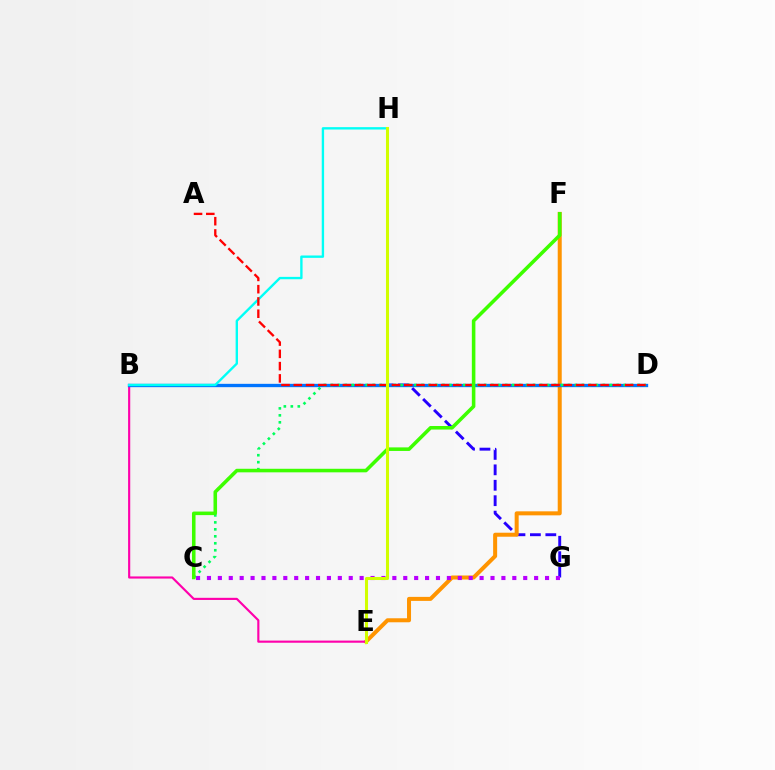{('G', 'H'): [{'color': '#2500ff', 'line_style': 'dashed', 'thickness': 2.1}], ('E', 'F'): [{'color': '#ff9400', 'line_style': 'solid', 'thickness': 2.89}], ('B', 'E'): [{'color': '#ff00ac', 'line_style': 'solid', 'thickness': 1.54}], ('B', 'D'): [{'color': '#0074ff', 'line_style': 'solid', 'thickness': 2.39}], ('B', 'H'): [{'color': '#00fff6', 'line_style': 'solid', 'thickness': 1.7}], ('C', 'G'): [{'color': '#b900ff', 'line_style': 'dotted', 'thickness': 2.96}], ('C', 'D'): [{'color': '#00ff5c', 'line_style': 'dotted', 'thickness': 1.89}], ('A', 'D'): [{'color': '#ff0000', 'line_style': 'dashed', 'thickness': 1.67}], ('C', 'F'): [{'color': '#3dff00', 'line_style': 'solid', 'thickness': 2.56}], ('E', 'H'): [{'color': '#d1ff00', 'line_style': 'solid', 'thickness': 2.19}]}